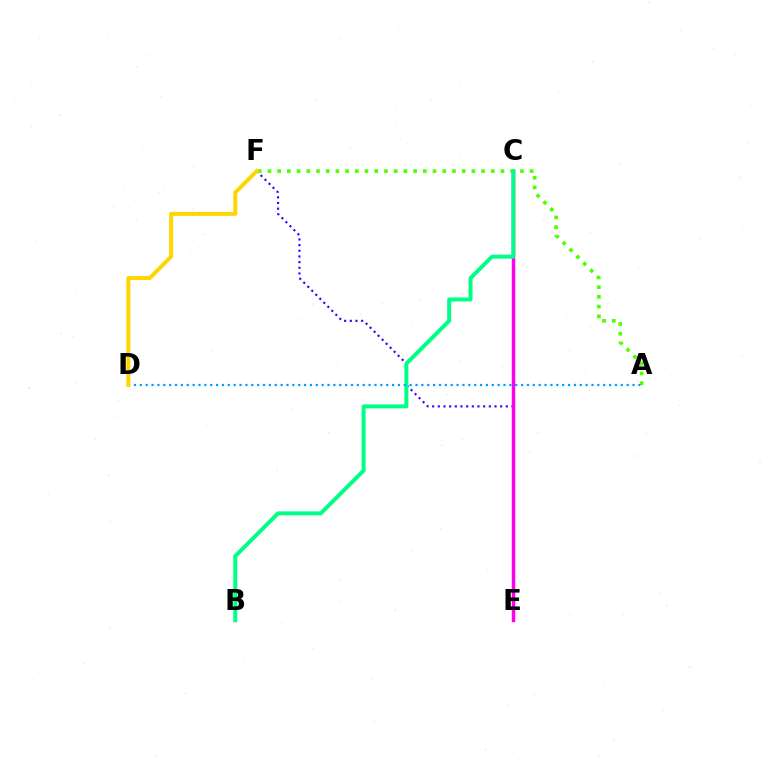{('C', 'E'): [{'color': '#ff0000', 'line_style': 'dashed', 'thickness': 1.88}, {'color': '#ff00ed', 'line_style': 'solid', 'thickness': 2.49}], ('E', 'F'): [{'color': '#3700ff', 'line_style': 'dotted', 'thickness': 1.54}], ('A', 'F'): [{'color': '#4fff00', 'line_style': 'dotted', 'thickness': 2.64}], ('B', 'C'): [{'color': '#00ff86', 'line_style': 'solid', 'thickness': 2.86}], ('A', 'D'): [{'color': '#009eff', 'line_style': 'dotted', 'thickness': 1.59}], ('D', 'F'): [{'color': '#ffd500', 'line_style': 'solid', 'thickness': 2.85}]}